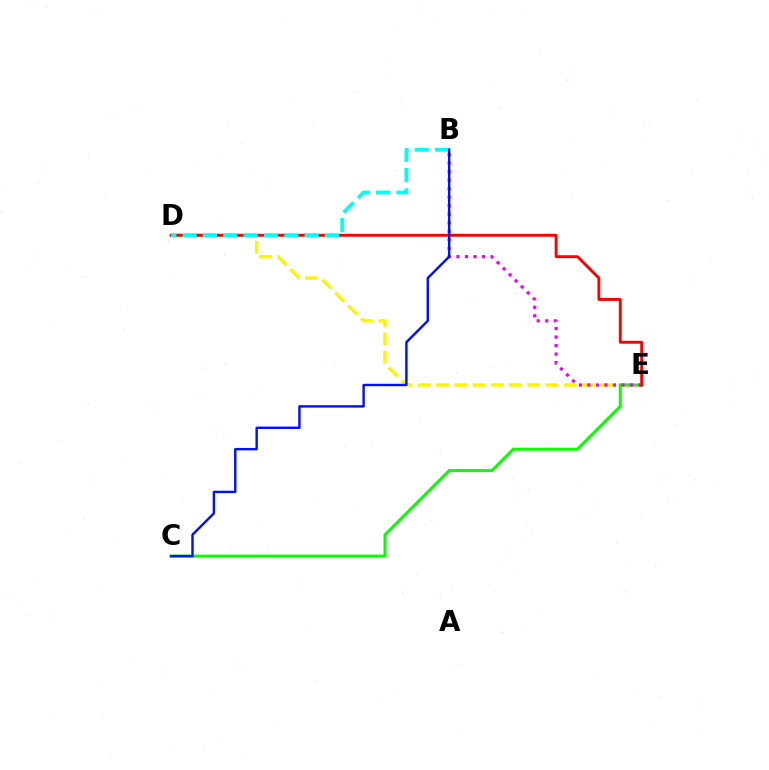{('D', 'E'): [{'color': '#fcf500', 'line_style': 'dashed', 'thickness': 2.48}, {'color': '#ff0000', 'line_style': 'solid', 'thickness': 2.09}], ('C', 'E'): [{'color': '#08ff00', 'line_style': 'solid', 'thickness': 2.19}], ('B', 'E'): [{'color': '#ee00ff', 'line_style': 'dotted', 'thickness': 2.32}], ('B', 'D'): [{'color': '#00fff6', 'line_style': 'dashed', 'thickness': 2.76}], ('B', 'C'): [{'color': '#0010ff', 'line_style': 'solid', 'thickness': 1.74}]}